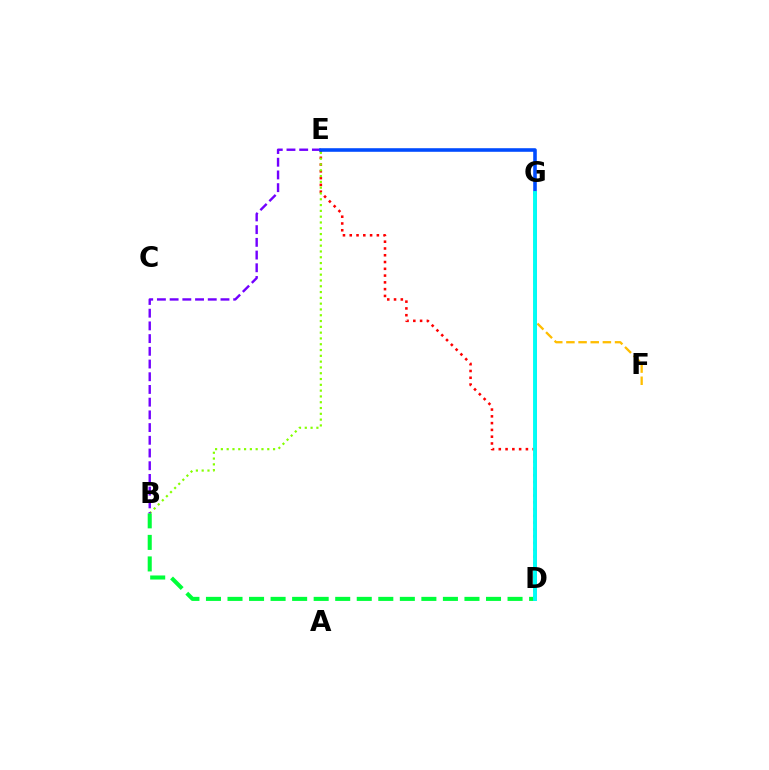{('D', 'E'): [{'color': '#ff0000', 'line_style': 'dotted', 'thickness': 1.84}], ('B', 'E'): [{'color': '#84ff00', 'line_style': 'dotted', 'thickness': 1.58}, {'color': '#7200ff', 'line_style': 'dashed', 'thickness': 1.73}], ('D', 'G'): [{'color': '#ff00cf', 'line_style': 'solid', 'thickness': 1.89}, {'color': '#00fff6', 'line_style': 'solid', 'thickness': 2.8}], ('B', 'D'): [{'color': '#00ff39', 'line_style': 'dashed', 'thickness': 2.93}], ('F', 'G'): [{'color': '#ffbd00', 'line_style': 'dashed', 'thickness': 1.65}], ('E', 'G'): [{'color': '#004bff', 'line_style': 'solid', 'thickness': 2.58}]}